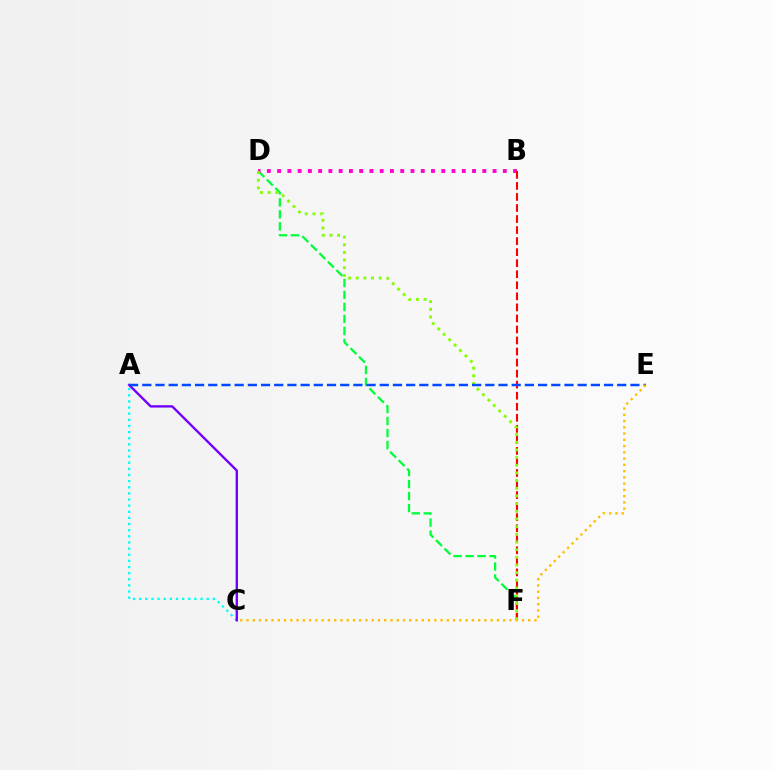{('D', 'F'): [{'color': '#00ff39', 'line_style': 'dashed', 'thickness': 1.63}, {'color': '#84ff00', 'line_style': 'dotted', 'thickness': 2.08}], ('B', 'D'): [{'color': '#ff00cf', 'line_style': 'dotted', 'thickness': 2.79}], ('A', 'C'): [{'color': '#00fff6', 'line_style': 'dotted', 'thickness': 1.67}, {'color': '#7200ff', 'line_style': 'solid', 'thickness': 1.7}], ('B', 'F'): [{'color': '#ff0000', 'line_style': 'dashed', 'thickness': 1.5}], ('A', 'E'): [{'color': '#004bff', 'line_style': 'dashed', 'thickness': 1.79}], ('C', 'E'): [{'color': '#ffbd00', 'line_style': 'dotted', 'thickness': 1.7}]}